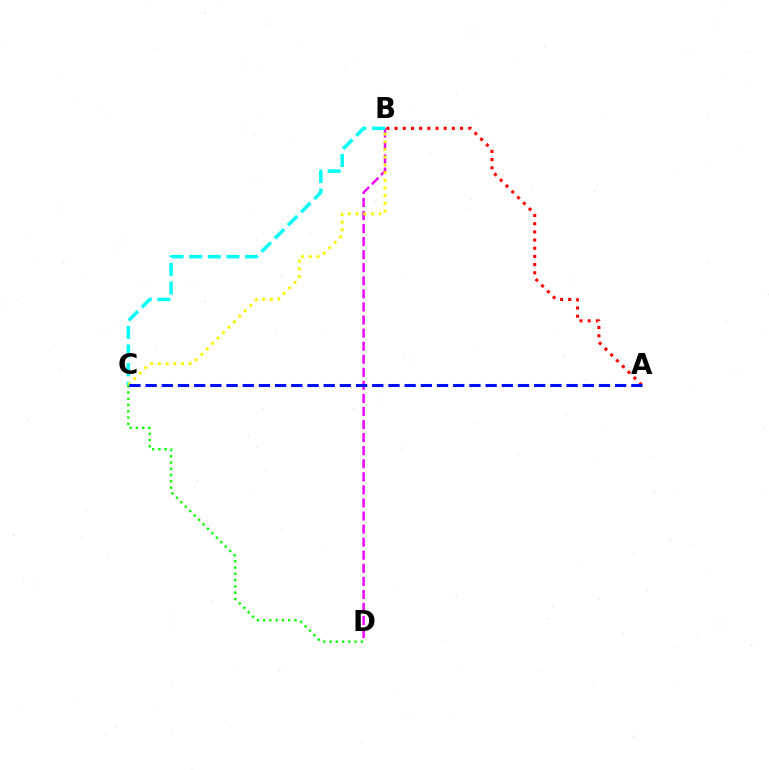{('B', 'D'): [{'color': '#ee00ff', 'line_style': 'dashed', 'thickness': 1.78}], ('B', 'C'): [{'color': '#00fff6', 'line_style': 'dashed', 'thickness': 2.53}, {'color': '#fcf500', 'line_style': 'dotted', 'thickness': 2.09}], ('A', 'B'): [{'color': '#ff0000', 'line_style': 'dotted', 'thickness': 2.22}], ('C', 'D'): [{'color': '#08ff00', 'line_style': 'dotted', 'thickness': 1.7}], ('A', 'C'): [{'color': '#0010ff', 'line_style': 'dashed', 'thickness': 2.2}]}